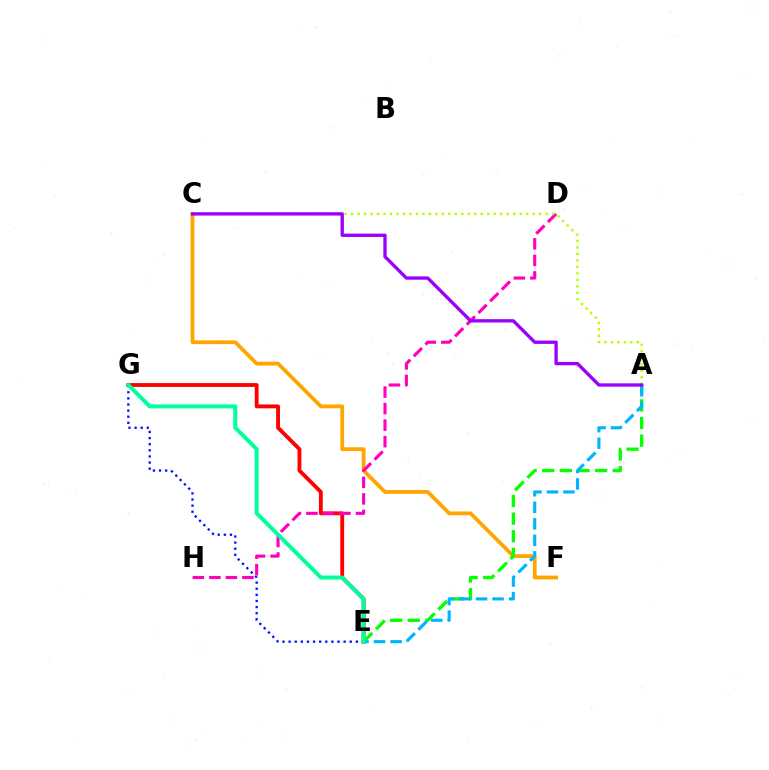{('C', 'F'): [{'color': '#ffa500', 'line_style': 'solid', 'thickness': 2.72}], ('E', 'G'): [{'color': '#ff0000', 'line_style': 'solid', 'thickness': 2.76}, {'color': '#0010ff', 'line_style': 'dotted', 'thickness': 1.66}, {'color': '#00ff9d', 'line_style': 'solid', 'thickness': 2.87}], ('A', 'E'): [{'color': '#08ff00', 'line_style': 'dashed', 'thickness': 2.39}, {'color': '#00b5ff', 'line_style': 'dashed', 'thickness': 2.25}], ('D', 'H'): [{'color': '#ff00bd', 'line_style': 'dashed', 'thickness': 2.24}], ('A', 'C'): [{'color': '#b3ff00', 'line_style': 'dotted', 'thickness': 1.76}, {'color': '#9b00ff', 'line_style': 'solid', 'thickness': 2.4}]}